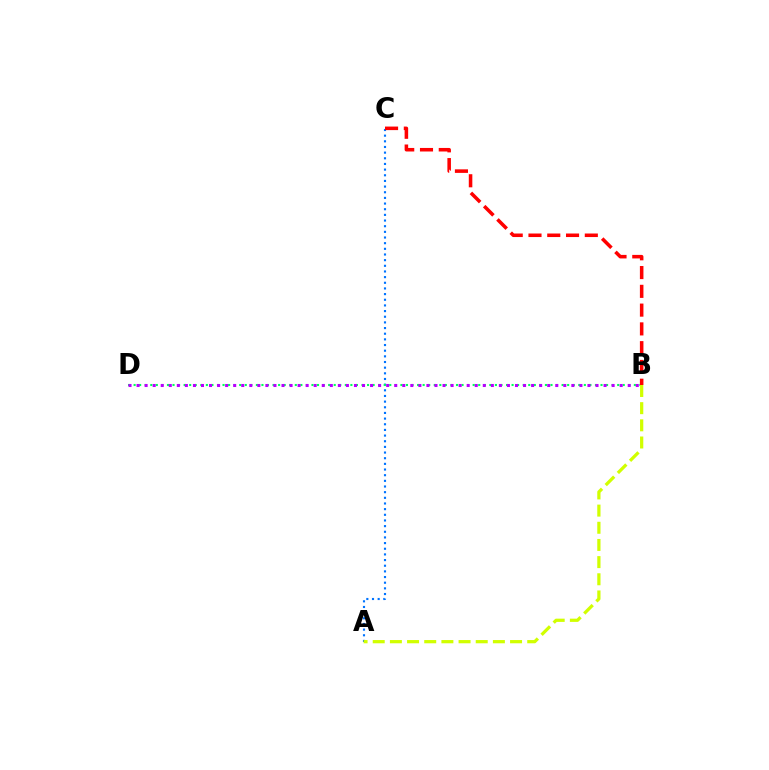{('A', 'C'): [{'color': '#0074ff', 'line_style': 'dotted', 'thickness': 1.54}], ('B', 'D'): [{'color': '#00ff5c', 'line_style': 'dotted', 'thickness': 1.51}, {'color': '#b900ff', 'line_style': 'dotted', 'thickness': 2.19}], ('A', 'B'): [{'color': '#d1ff00', 'line_style': 'dashed', 'thickness': 2.33}], ('B', 'C'): [{'color': '#ff0000', 'line_style': 'dashed', 'thickness': 2.55}]}